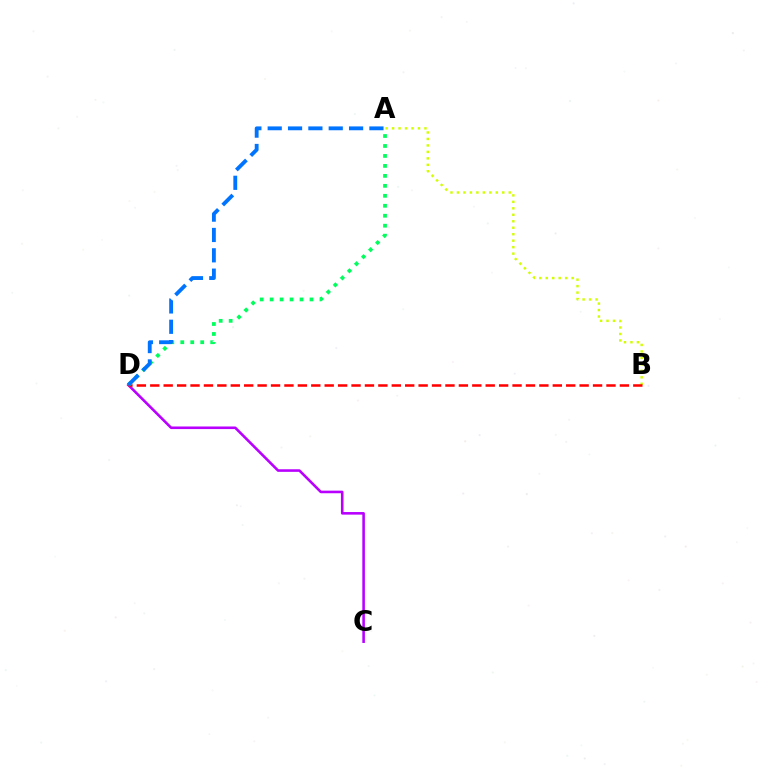{('C', 'D'): [{'color': '#b900ff', 'line_style': 'solid', 'thickness': 1.87}], ('A', 'B'): [{'color': '#d1ff00', 'line_style': 'dotted', 'thickness': 1.76}], ('B', 'D'): [{'color': '#ff0000', 'line_style': 'dashed', 'thickness': 1.82}], ('A', 'D'): [{'color': '#00ff5c', 'line_style': 'dotted', 'thickness': 2.71}, {'color': '#0074ff', 'line_style': 'dashed', 'thickness': 2.76}]}